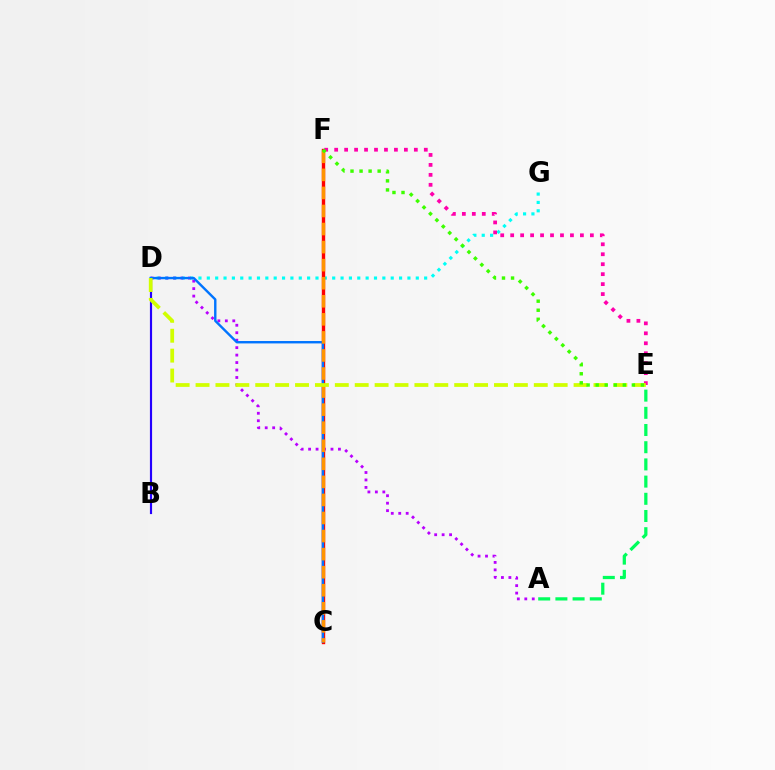{('D', 'G'): [{'color': '#00fff6', 'line_style': 'dotted', 'thickness': 2.27}], ('A', 'E'): [{'color': '#00ff5c', 'line_style': 'dashed', 'thickness': 2.34}], ('B', 'D'): [{'color': '#2500ff', 'line_style': 'solid', 'thickness': 1.56}], ('C', 'F'): [{'color': '#ff0000', 'line_style': 'solid', 'thickness': 2.44}, {'color': '#ff9400', 'line_style': 'dashed', 'thickness': 2.45}], ('E', 'F'): [{'color': '#ff00ac', 'line_style': 'dotted', 'thickness': 2.71}, {'color': '#3dff00', 'line_style': 'dotted', 'thickness': 2.46}], ('A', 'D'): [{'color': '#b900ff', 'line_style': 'dotted', 'thickness': 2.03}], ('C', 'D'): [{'color': '#0074ff', 'line_style': 'solid', 'thickness': 1.73}], ('D', 'E'): [{'color': '#d1ff00', 'line_style': 'dashed', 'thickness': 2.7}]}